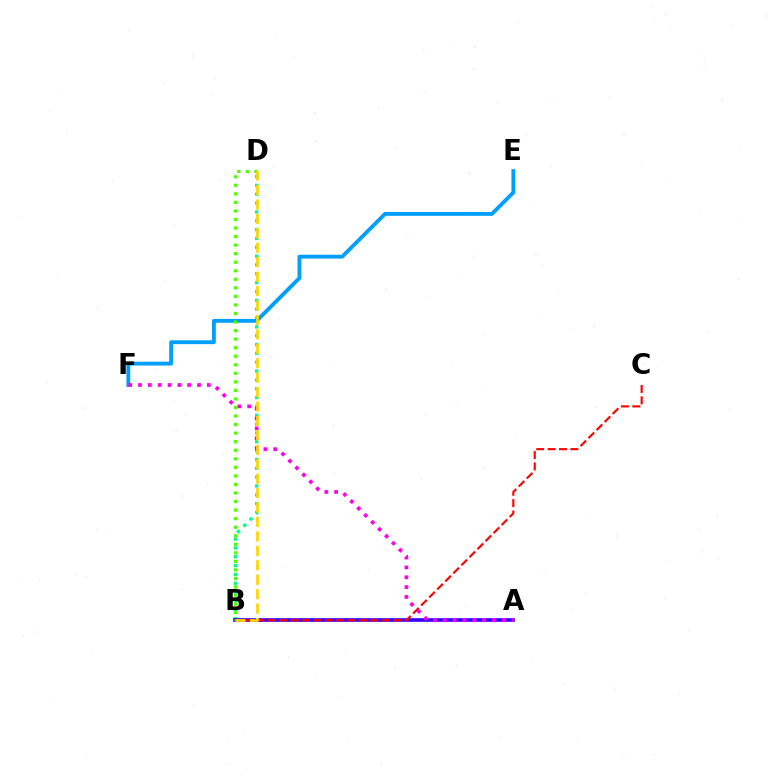{('B', 'D'): [{'color': '#00ff86', 'line_style': 'dotted', 'thickness': 2.4}, {'color': '#4fff00', 'line_style': 'dotted', 'thickness': 2.32}, {'color': '#ffd500', 'line_style': 'dashed', 'thickness': 1.96}], ('A', 'B'): [{'color': '#3700ff', 'line_style': 'solid', 'thickness': 2.62}], ('E', 'F'): [{'color': '#009eff', 'line_style': 'solid', 'thickness': 2.77}], ('B', 'C'): [{'color': '#ff0000', 'line_style': 'dashed', 'thickness': 1.55}], ('A', 'F'): [{'color': '#ff00ed', 'line_style': 'dotted', 'thickness': 2.67}]}